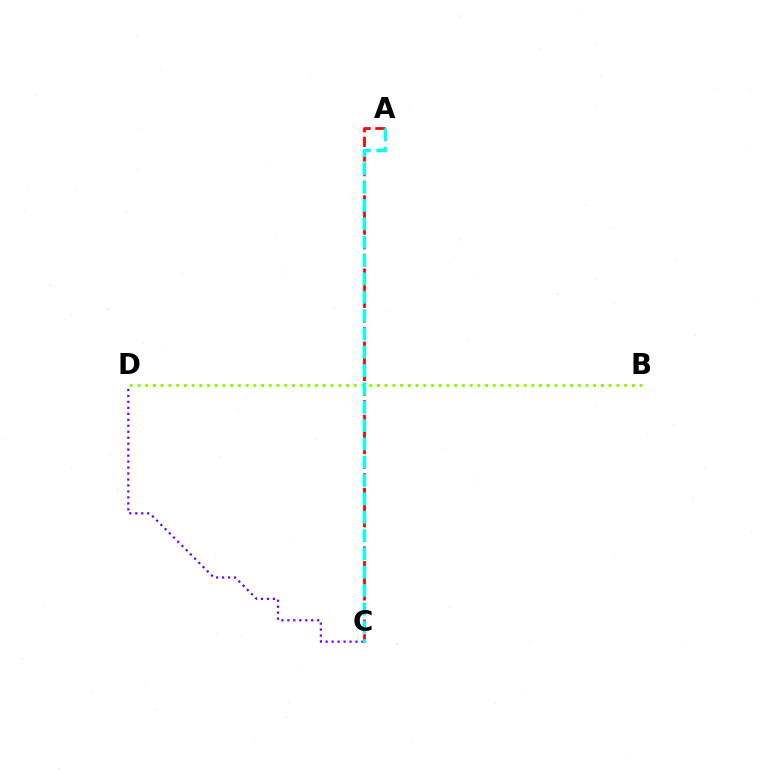{('B', 'D'): [{'color': '#84ff00', 'line_style': 'dotted', 'thickness': 2.1}], ('A', 'C'): [{'color': '#ff0000', 'line_style': 'dashed', 'thickness': 1.99}, {'color': '#00fff6', 'line_style': 'dashed', 'thickness': 2.49}], ('C', 'D'): [{'color': '#7200ff', 'line_style': 'dotted', 'thickness': 1.62}]}